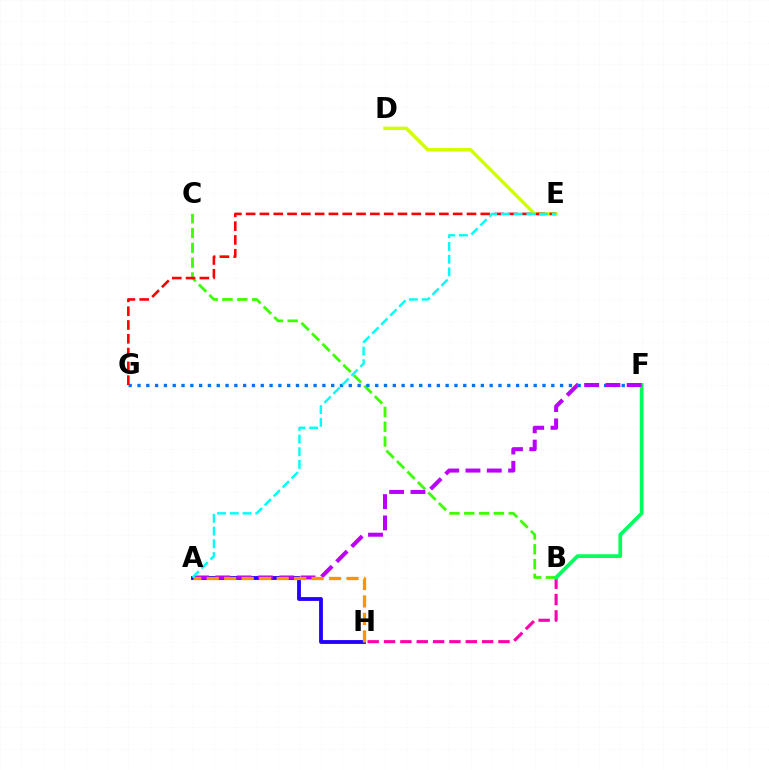{('B', 'H'): [{'color': '#ff00ac', 'line_style': 'dashed', 'thickness': 2.22}], ('B', 'C'): [{'color': '#3dff00', 'line_style': 'dashed', 'thickness': 2.01}], ('F', 'G'): [{'color': '#0074ff', 'line_style': 'dotted', 'thickness': 2.39}], ('D', 'E'): [{'color': '#d1ff00', 'line_style': 'solid', 'thickness': 2.48}], ('B', 'F'): [{'color': '#00ff5c', 'line_style': 'solid', 'thickness': 2.67}], ('A', 'H'): [{'color': '#2500ff', 'line_style': 'solid', 'thickness': 2.76}, {'color': '#ff9400', 'line_style': 'dashed', 'thickness': 2.37}], ('A', 'F'): [{'color': '#b900ff', 'line_style': 'dashed', 'thickness': 2.89}], ('E', 'G'): [{'color': '#ff0000', 'line_style': 'dashed', 'thickness': 1.88}], ('A', 'E'): [{'color': '#00fff6', 'line_style': 'dashed', 'thickness': 1.73}]}